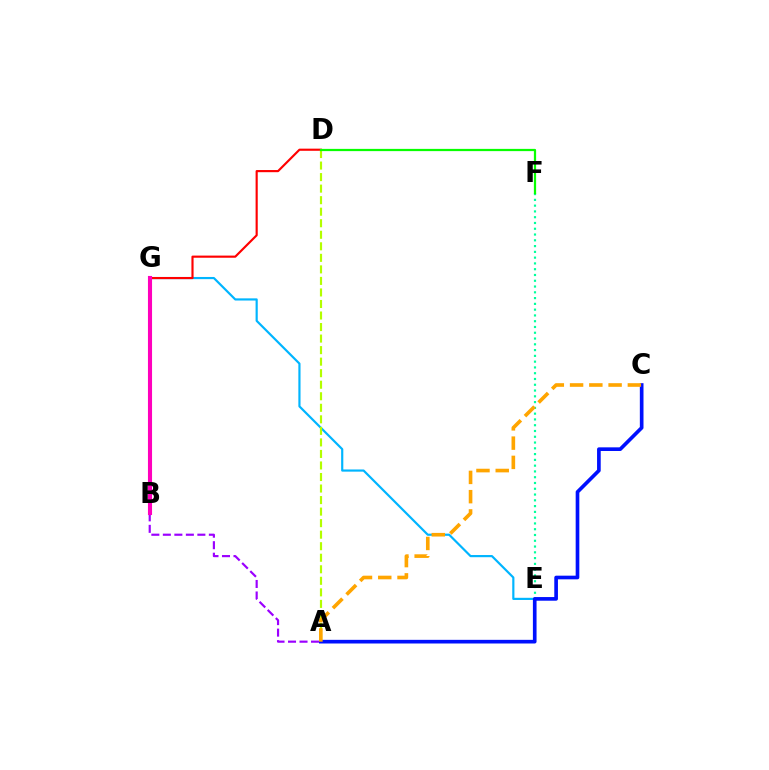{('E', 'G'): [{'color': '#00b5ff', 'line_style': 'solid', 'thickness': 1.57}], ('E', 'F'): [{'color': '#00ff9d', 'line_style': 'dotted', 'thickness': 1.57}], ('A', 'B'): [{'color': '#9b00ff', 'line_style': 'dashed', 'thickness': 1.56}], ('D', 'G'): [{'color': '#ff0000', 'line_style': 'solid', 'thickness': 1.55}], ('A', 'D'): [{'color': '#b3ff00', 'line_style': 'dashed', 'thickness': 1.57}], ('A', 'C'): [{'color': '#0010ff', 'line_style': 'solid', 'thickness': 2.63}, {'color': '#ffa500', 'line_style': 'dashed', 'thickness': 2.62}], ('D', 'F'): [{'color': '#08ff00', 'line_style': 'solid', 'thickness': 1.61}], ('B', 'G'): [{'color': '#ff00bd', 'line_style': 'solid', 'thickness': 2.95}]}